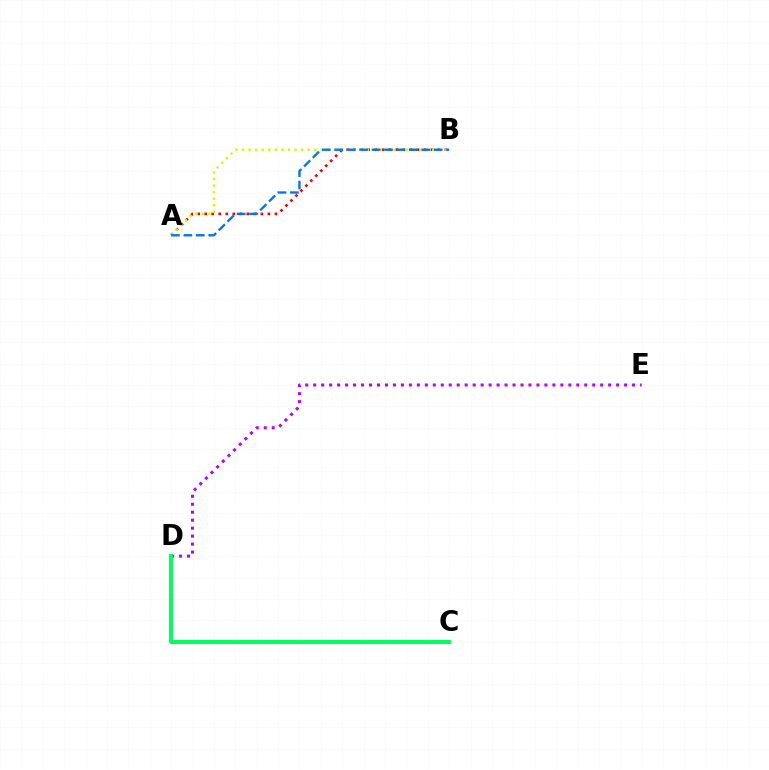{('A', 'B'): [{'color': '#ff0000', 'line_style': 'dotted', 'thickness': 1.91}, {'color': '#d1ff00', 'line_style': 'dotted', 'thickness': 1.78}, {'color': '#0074ff', 'line_style': 'dashed', 'thickness': 1.69}], ('D', 'E'): [{'color': '#b900ff', 'line_style': 'dotted', 'thickness': 2.17}], ('C', 'D'): [{'color': '#00ff5c', 'line_style': 'solid', 'thickness': 2.85}]}